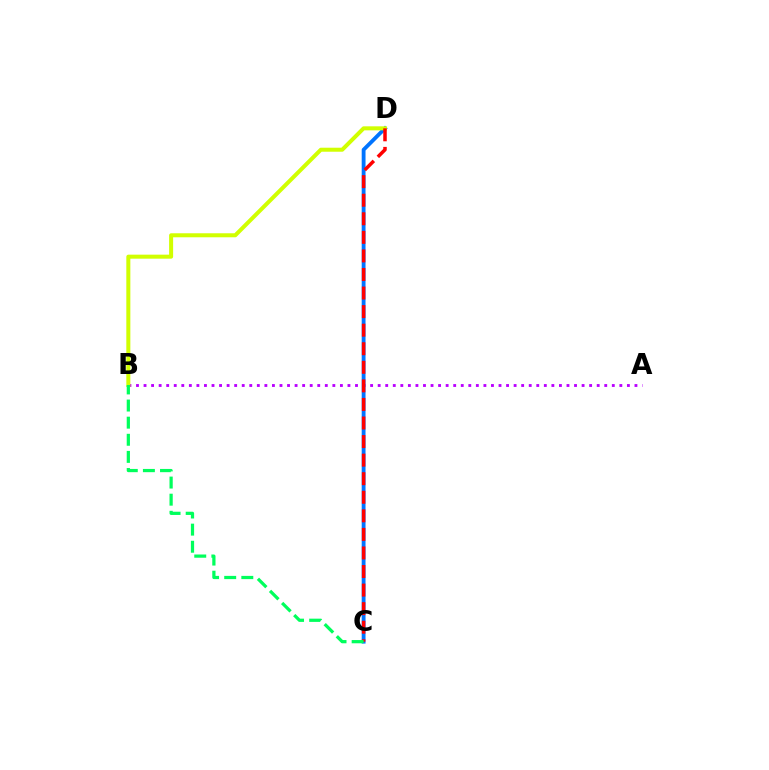{('A', 'B'): [{'color': '#b900ff', 'line_style': 'dotted', 'thickness': 2.05}], ('C', 'D'): [{'color': '#0074ff', 'line_style': 'solid', 'thickness': 2.76}, {'color': '#ff0000', 'line_style': 'dashed', 'thickness': 2.52}], ('B', 'D'): [{'color': '#d1ff00', 'line_style': 'solid', 'thickness': 2.89}], ('B', 'C'): [{'color': '#00ff5c', 'line_style': 'dashed', 'thickness': 2.32}]}